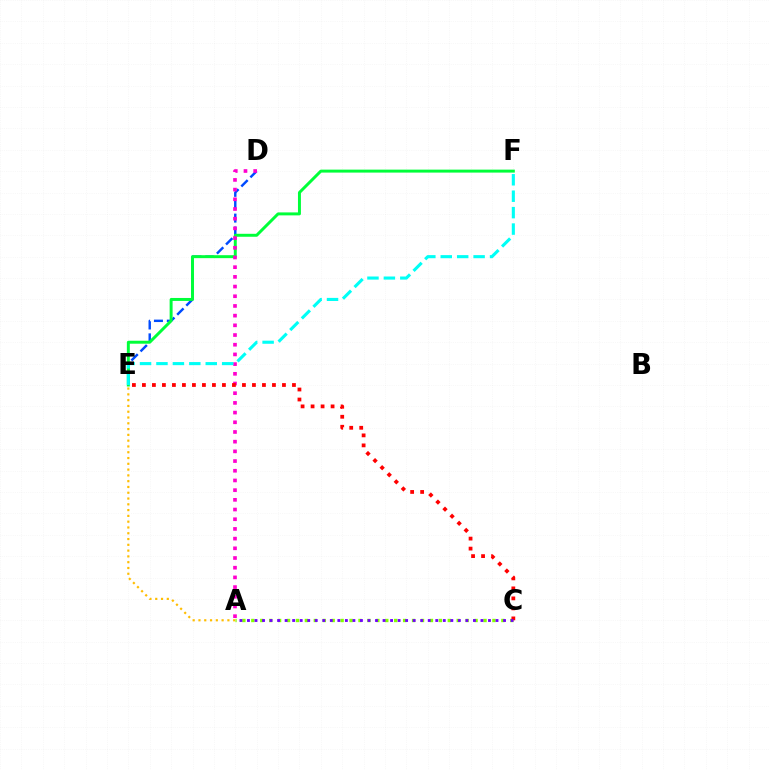{('D', 'E'): [{'color': '#004bff', 'line_style': 'dashed', 'thickness': 1.75}], ('A', 'E'): [{'color': '#ffbd00', 'line_style': 'dotted', 'thickness': 1.57}], ('A', 'C'): [{'color': '#84ff00', 'line_style': 'dotted', 'thickness': 2.43}, {'color': '#7200ff', 'line_style': 'dotted', 'thickness': 2.05}], ('E', 'F'): [{'color': '#00ff39', 'line_style': 'solid', 'thickness': 2.13}, {'color': '#00fff6', 'line_style': 'dashed', 'thickness': 2.23}], ('A', 'D'): [{'color': '#ff00cf', 'line_style': 'dotted', 'thickness': 2.63}], ('C', 'E'): [{'color': '#ff0000', 'line_style': 'dotted', 'thickness': 2.72}]}